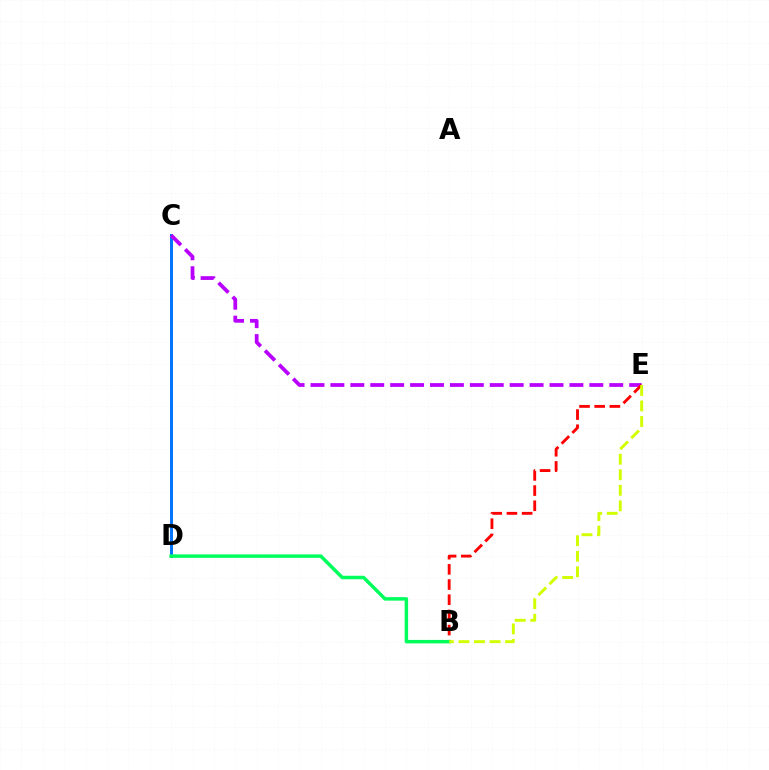{('C', 'D'): [{'color': '#0074ff', 'line_style': 'solid', 'thickness': 2.13}], ('C', 'E'): [{'color': '#b900ff', 'line_style': 'dashed', 'thickness': 2.71}], ('B', 'E'): [{'color': '#ff0000', 'line_style': 'dashed', 'thickness': 2.06}, {'color': '#d1ff00', 'line_style': 'dashed', 'thickness': 2.11}], ('B', 'D'): [{'color': '#00ff5c', 'line_style': 'solid', 'thickness': 2.51}]}